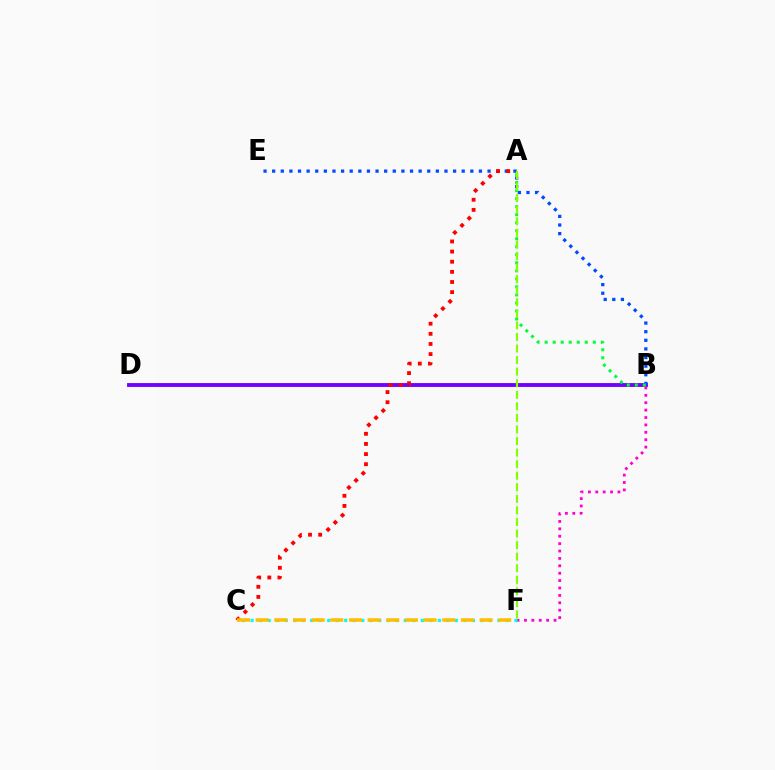{('B', 'D'): [{'color': '#7200ff', 'line_style': 'solid', 'thickness': 2.77}], ('B', 'E'): [{'color': '#004bff', 'line_style': 'dotted', 'thickness': 2.34}], ('A', 'C'): [{'color': '#ff0000', 'line_style': 'dotted', 'thickness': 2.75}], ('B', 'F'): [{'color': '#ff00cf', 'line_style': 'dotted', 'thickness': 2.01}], ('C', 'F'): [{'color': '#00fff6', 'line_style': 'dotted', 'thickness': 2.31}, {'color': '#ffbd00', 'line_style': 'dashed', 'thickness': 2.53}], ('A', 'B'): [{'color': '#00ff39', 'line_style': 'dotted', 'thickness': 2.18}], ('A', 'F'): [{'color': '#84ff00', 'line_style': 'dashed', 'thickness': 1.57}]}